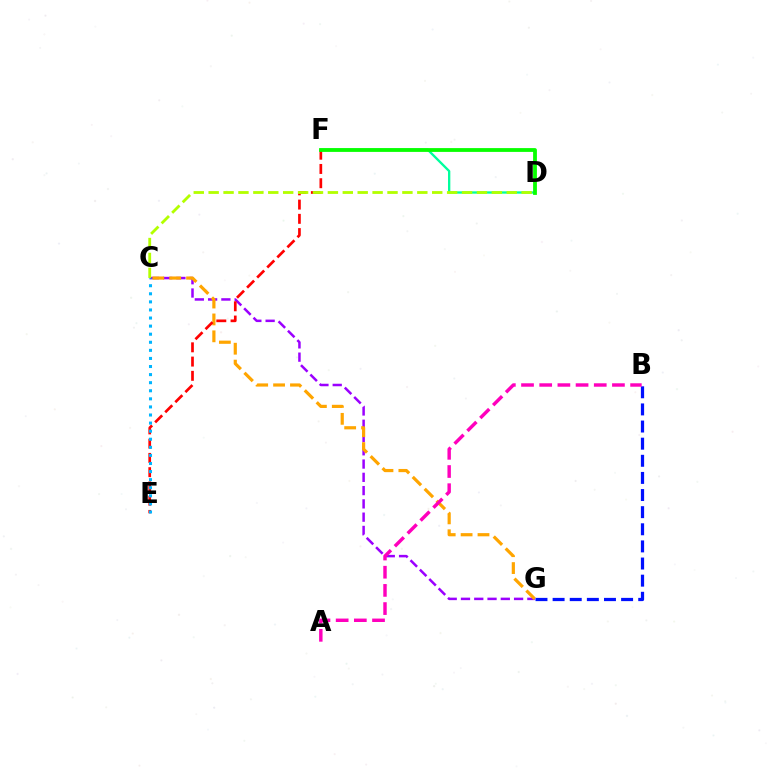{('C', 'G'): [{'color': '#9b00ff', 'line_style': 'dashed', 'thickness': 1.8}, {'color': '#ffa500', 'line_style': 'dashed', 'thickness': 2.29}], ('E', 'F'): [{'color': '#ff0000', 'line_style': 'dashed', 'thickness': 1.94}], ('D', 'F'): [{'color': '#00ff9d', 'line_style': 'solid', 'thickness': 1.67}, {'color': '#08ff00', 'line_style': 'solid', 'thickness': 2.74}], ('B', 'G'): [{'color': '#0010ff', 'line_style': 'dashed', 'thickness': 2.33}], ('C', 'E'): [{'color': '#00b5ff', 'line_style': 'dotted', 'thickness': 2.2}], ('A', 'B'): [{'color': '#ff00bd', 'line_style': 'dashed', 'thickness': 2.47}], ('C', 'D'): [{'color': '#b3ff00', 'line_style': 'dashed', 'thickness': 2.02}]}